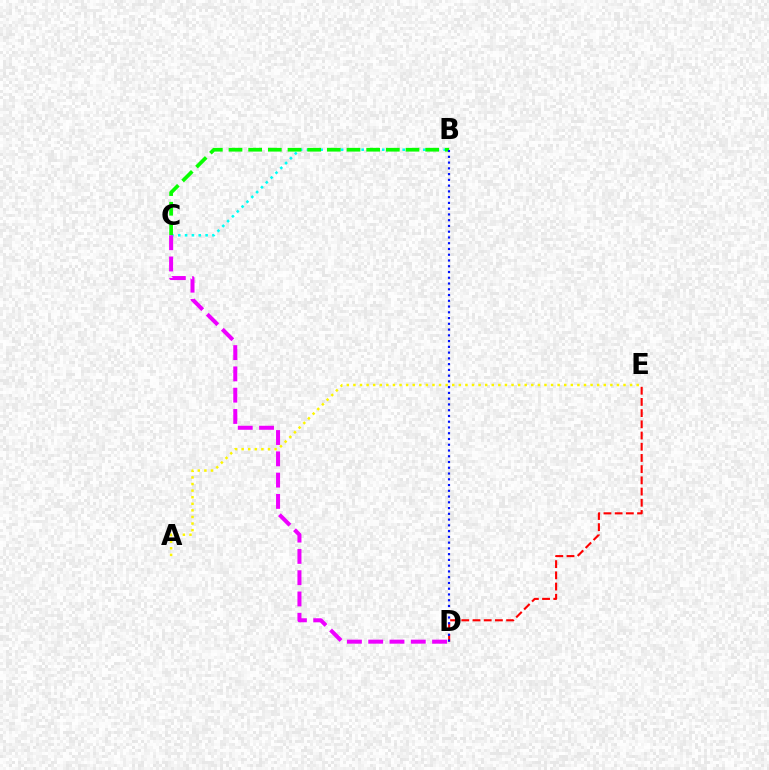{('B', 'C'): [{'color': '#00fff6', 'line_style': 'dotted', 'thickness': 1.86}, {'color': '#08ff00', 'line_style': 'dashed', 'thickness': 2.67}], ('A', 'E'): [{'color': '#fcf500', 'line_style': 'dotted', 'thickness': 1.79}], ('D', 'E'): [{'color': '#ff0000', 'line_style': 'dashed', 'thickness': 1.52}], ('B', 'D'): [{'color': '#0010ff', 'line_style': 'dotted', 'thickness': 1.56}], ('C', 'D'): [{'color': '#ee00ff', 'line_style': 'dashed', 'thickness': 2.89}]}